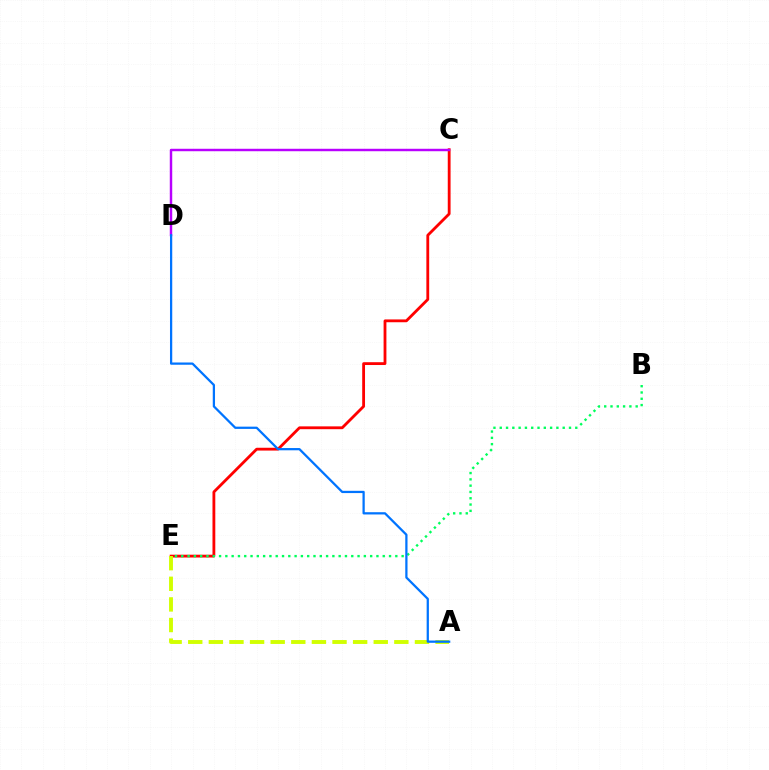{('C', 'E'): [{'color': '#ff0000', 'line_style': 'solid', 'thickness': 2.03}], ('C', 'D'): [{'color': '#b900ff', 'line_style': 'solid', 'thickness': 1.77}], ('A', 'E'): [{'color': '#d1ff00', 'line_style': 'dashed', 'thickness': 2.8}], ('B', 'E'): [{'color': '#00ff5c', 'line_style': 'dotted', 'thickness': 1.71}], ('A', 'D'): [{'color': '#0074ff', 'line_style': 'solid', 'thickness': 1.63}]}